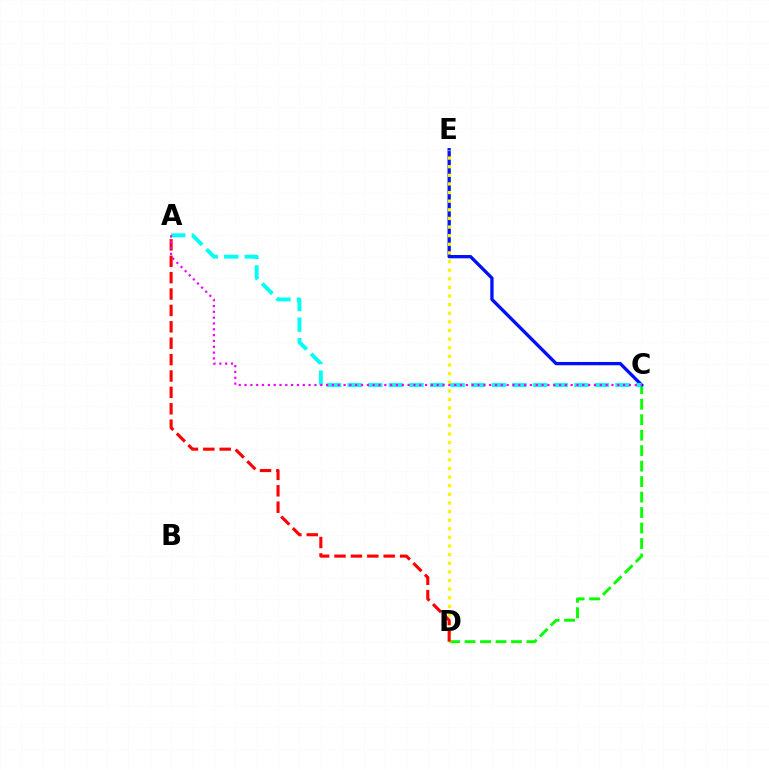{('C', 'D'): [{'color': '#08ff00', 'line_style': 'dashed', 'thickness': 2.1}], ('C', 'E'): [{'color': '#0010ff', 'line_style': 'solid', 'thickness': 2.38}], ('D', 'E'): [{'color': '#fcf500', 'line_style': 'dotted', 'thickness': 2.34}], ('A', 'C'): [{'color': '#00fff6', 'line_style': 'dashed', 'thickness': 2.8}, {'color': '#ee00ff', 'line_style': 'dotted', 'thickness': 1.58}], ('A', 'D'): [{'color': '#ff0000', 'line_style': 'dashed', 'thickness': 2.23}]}